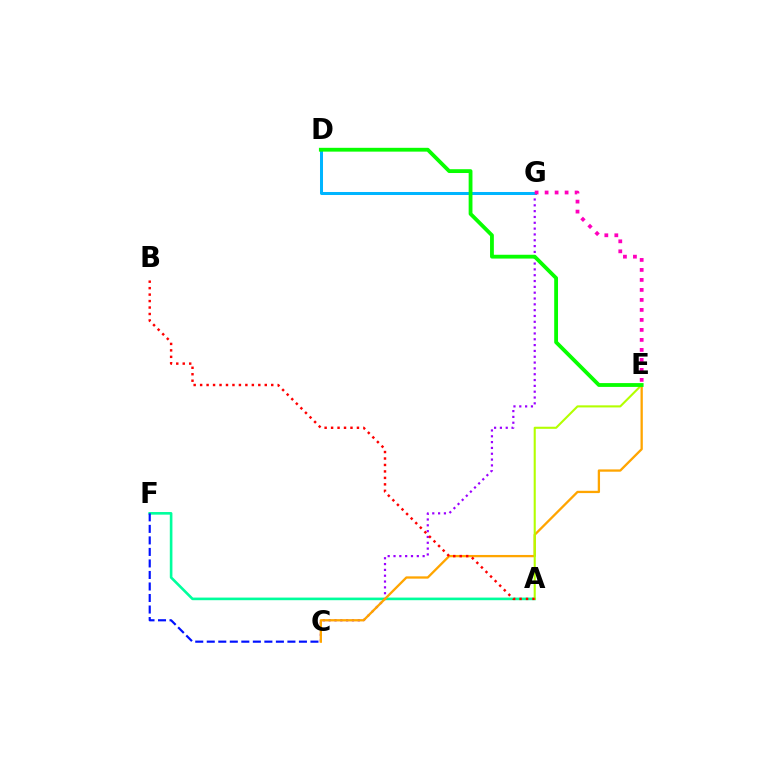{('A', 'F'): [{'color': '#00ff9d', 'line_style': 'solid', 'thickness': 1.89}], ('C', 'G'): [{'color': '#9b00ff', 'line_style': 'dotted', 'thickness': 1.58}], ('C', 'E'): [{'color': '#ffa500', 'line_style': 'solid', 'thickness': 1.66}], ('D', 'G'): [{'color': '#00b5ff', 'line_style': 'solid', 'thickness': 2.16}], ('C', 'F'): [{'color': '#0010ff', 'line_style': 'dashed', 'thickness': 1.57}], ('A', 'E'): [{'color': '#b3ff00', 'line_style': 'solid', 'thickness': 1.5}], ('A', 'B'): [{'color': '#ff0000', 'line_style': 'dotted', 'thickness': 1.76}], ('E', 'G'): [{'color': '#ff00bd', 'line_style': 'dotted', 'thickness': 2.72}], ('D', 'E'): [{'color': '#08ff00', 'line_style': 'solid', 'thickness': 2.75}]}